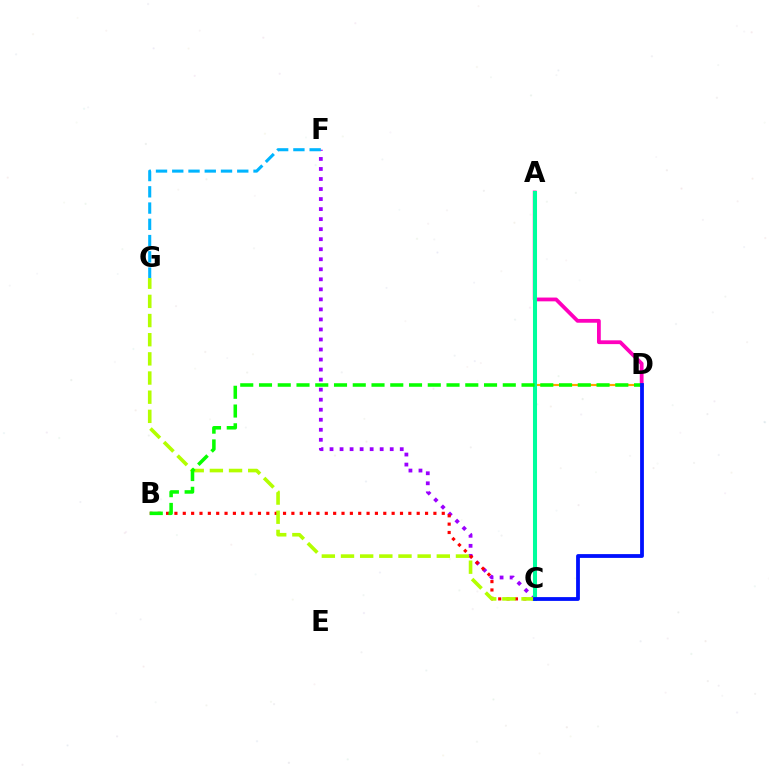{('C', 'F'): [{'color': '#9b00ff', 'line_style': 'dotted', 'thickness': 2.73}], ('A', 'D'): [{'color': '#ff00bd', 'line_style': 'solid', 'thickness': 2.73}], ('B', 'C'): [{'color': '#ff0000', 'line_style': 'dotted', 'thickness': 2.27}], ('C', 'D'): [{'color': '#ffa500', 'line_style': 'solid', 'thickness': 1.55}, {'color': '#0010ff', 'line_style': 'solid', 'thickness': 2.74}], ('C', 'G'): [{'color': '#b3ff00', 'line_style': 'dashed', 'thickness': 2.6}], ('F', 'G'): [{'color': '#00b5ff', 'line_style': 'dashed', 'thickness': 2.21}], ('A', 'C'): [{'color': '#00ff9d', 'line_style': 'solid', 'thickness': 2.91}], ('B', 'D'): [{'color': '#08ff00', 'line_style': 'dashed', 'thickness': 2.55}]}